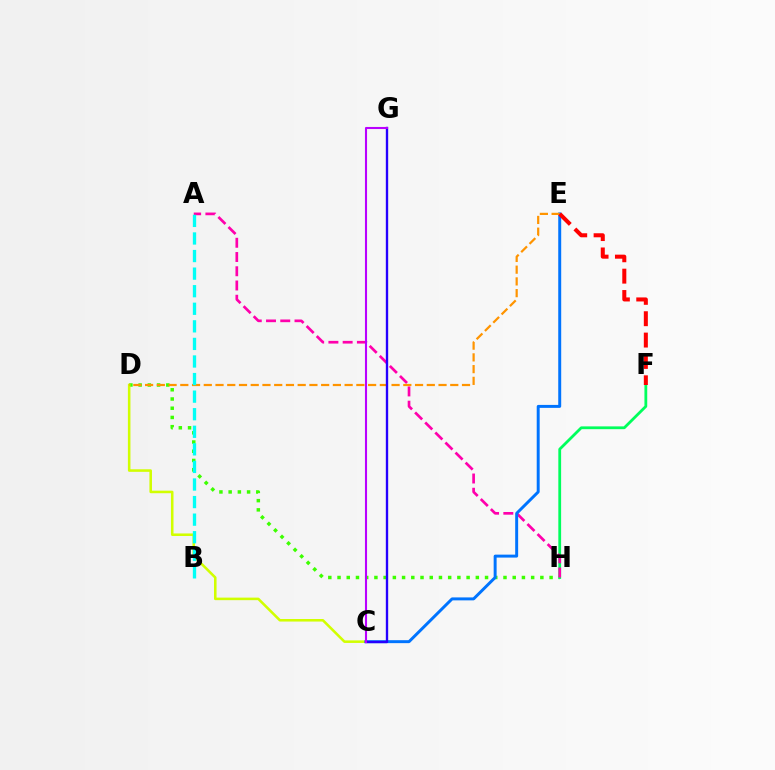{('D', 'H'): [{'color': '#3dff00', 'line_style': 'dotted', 'thickness': 2.5}], ('F', 'H'): [{'color': '#00ff5c', 'line_style': 'solid', 'thickness': 2.01}], ('A', 'H'): [{'color': '#ff00ac', 'line_style': 'dashed', 'thickness': 1.93}], ('C', 'D'): [{'color': '#d1ff00', 'line_style': 'solid', 'thickness': 1.84}], ('C', 'E'): [{'color': '#0074ff', 'line_style': 'solid', 'thickness': 2.13}], ('D', 'E'): [{'color': '#ff9400', 'line_style': 'dashed', 'thickness': 1.59}], ('A', 'B'): [{'color': '#00fff6', 'line_style': 'dashed', 'thickness': 2.39}], ('E', 'F'): [{'color': '#ff0000', 'line_style': 'dashed', 'thickness': 2.9}], ('C', 'G'): [{'color': '#2500ff', 'line_style': 'solid', 'thickness': 1.7}, {'color': '#b900ff', 'line_style': 'solid', 'thickness': 1.51}]}